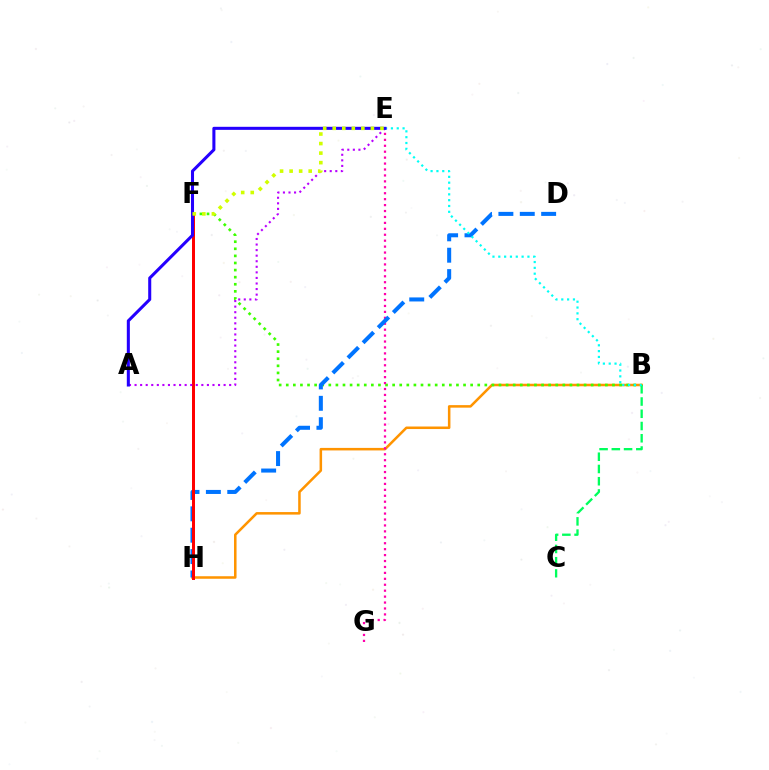{('B', 'H'): [{'color': '#ff9400', 'line_style': 'solid', 'thickness': 1.82}], ('B', 'F'): [{'color': '#3dff00', 'line_style': 'dotted', 'thickness': 1.93}], ('E', 'G'): [{'color': '#ff00ac', 'line_style': 'dotted', 'thickness': 1.61}], ('B', 'C'): [{'color': '#00ff5c', 'line_style': 'dashed', 'thickness': 1.66}], ('D', 'H'): [{'color': '#0074ff', 'line_style': 'dashed', 'thickness': 2.9}], ('F', 'H'): [{'color': '#ff0000', 'line_style': 'solid', 'thickness': 2.15}], ('A', 'E'): [{'color': '#b900ff', 'line_style': 'dotted', 'thickness': 1.51}, {'color': '#2500ff', 'line_style': 'solid', 'thickness': 2.2}], ('B', 'E'): [{'color': '#00fff6', 'line_style': 'dotted', 'thickness': 1.58}], ('E', 'F'): [{'color': '#d1ff00', 'line_style': 'dotted', 'thickness': 2.59}]}